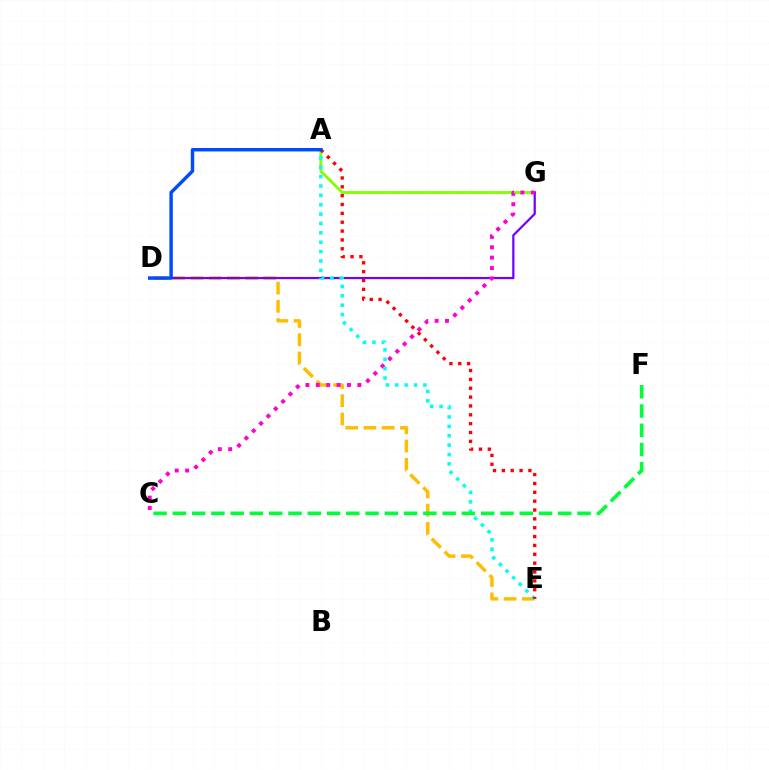{('D', 'E'): [{'color': '#ffbd00', 'line_style': 'dashed', 'thickness': 2.48}], ('A', 'G'): [{'color': '#84ff00', 'line_style': 'solid', 'thickness': 2.06}], ('D', 'G'): [{'color': '#7200ff', 'line_style': 'solid', 'thickness': 1.61}], ('C', 'G'): [{'color': '#ff00cf', 'line_style': 'dotted', 'thickness': 2.82}], ('A', 'E'): [{'color': '#00fff6', 'line_style': 'dotted', 'thickness': 2.55}, {'color': '#ff0000', 'line_style': 'dotted', 'thickness': 2.41}], ('A', 'D'): [{'color': '#004bff', 'line_style': 'solid', 'thickness': 2.47}], ('C', 'F'): [{'color': '#00ff39', 'line_style': 'dashed', 'thickness': 2.62}]}